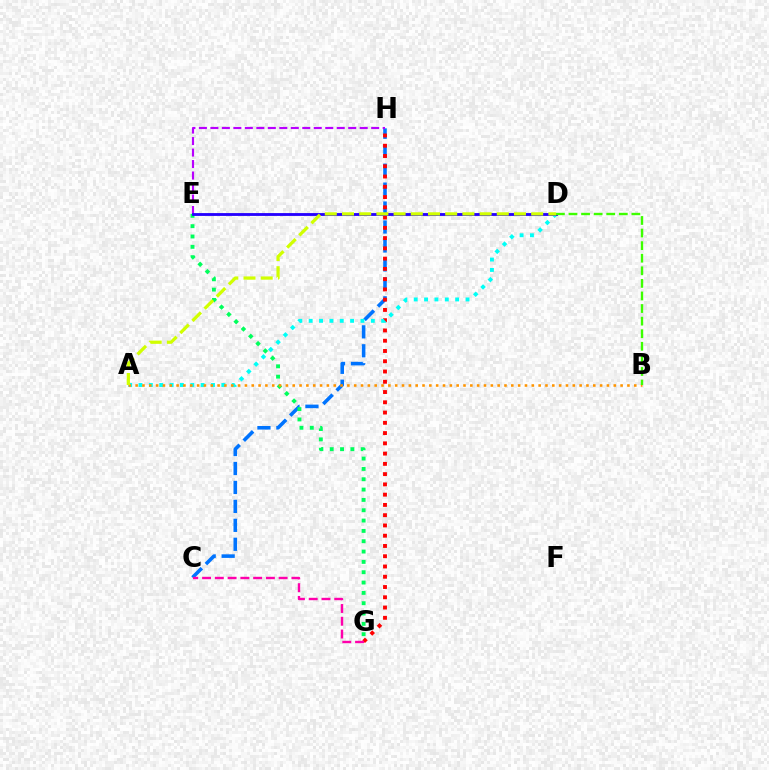{('C', 'H'): [{'color': '#0074ff', 'line_style': 'dashed', 'thickness': 2.57}], ('G', 'H'): [{'color': '#ff0000', 'line_style': 'dotted', 'thickness': 2.79}], ('E', 'G'): [{'color': '#00ff5c', 'line_style': 'dotted', 'thickness': 2.81}], ('E', 'H'): [{'color': '#b900ff', 'line_style': 'dashed', 'thickness': 1.56}], ('A', 'D'): [{'color': '#00fff6', 'line_style': 'dotted', 'thickness': 2.81}, {'color': '#d1ff00', 'line_style': 'dashed', 'thickness': 2.34}], ('A', 'B'): [{'color': '#ff9400', 'line_style': 'dotted', 'thickness': 1.86}], ('D', 'E'): [{'color': '#2500ff', 'line_style': 'solid', 'thickness': 2.04}], ('B', 'D'): [{'color': '#3dff00', 'line_style': 'dashed', 'thickness': 1.71}], ('C', 'G'): [{'color': '#ff00ac', 'line_style': 'dashed', 'thickness': 1.73}]}